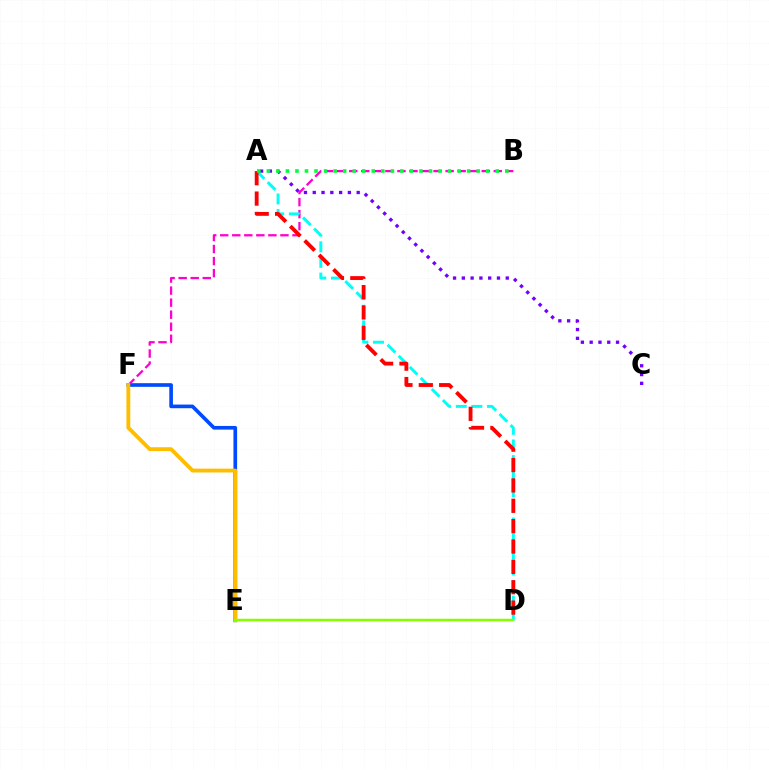{('A', 'C'): [{'color': '#7200ff', 'line_style': 'dotted', 'thickness': 2.39}], ('B', 'F'): [{'color': '#ff00cf', 'line_style': 'dashed', 'thickness': 1.64}], ('A', 'D'): [{'color': '#00fff6', 'line_style': 'dashed', 'thickness': 2.12}, {'color': '#ff0000', 'line_style': 'dashed', 'thickness': 2.77}], ('A', 'B'): [{'color': '#00ff39', 'line_style': 'dotted', 'thickness': 2.59}], ('E', 'F'): [{'color': '#004bff', 'line_style': 'solid', 'thickness': 2.63}, {'color': '#ffbd00', 'line_style': 'solid', 'thickness': 2.77}], ('D', 'E'): [{'color': '#84ff00', 'line_style': 'solid', 'thickness': 1.79}]}